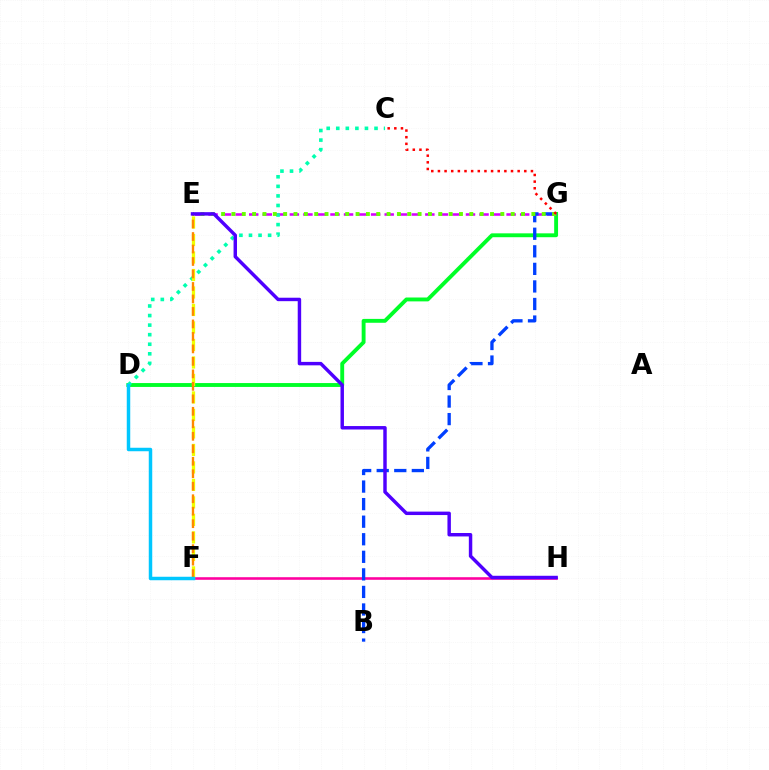{('D', 'G'): [{'color': '#00ff27', 'line_style': 'solid', 'thickness': 2.79}], ('E', 'G'): [{'color': '#d600ff', 'line_style': 'dashed', 'thickness': 1.84}, {'color': '#66ff00', 'line_style': 'dotted', 'thickness': 2.81}], ('F', 'H'): [{'color': '#ff00a0', 'line_style': 'solid', 'thickness': 1.86}], ('C', 'D'): [{'color': '#00ffaf', 'line_style': 'dotted', 'thickness': 2.6}], ('E', 'F'): [{'color': '#eeff00', 'line_style': 'dashed', 'thickness': 2.38}, {'color': '#ff8800', 'line_style': 'dashed', 'thickness': 1.7}], ('B', 'G'): [{'color': '#003fff', 'line_style': 'dashed', 'thickness': 2.39}], ('D', 'F'): [{'color': '#00c7ff', 'line_style': 'solid', 'thickness': 2.5}], ('C', 'G'): [{'color': '#ff0000', 'line_style': 'dotted', 'thickness': 1.81}], ('E', 'H'): [{'color': '#4f00ff', 'line_style': 'solid', 'thickness': 2.48}]}